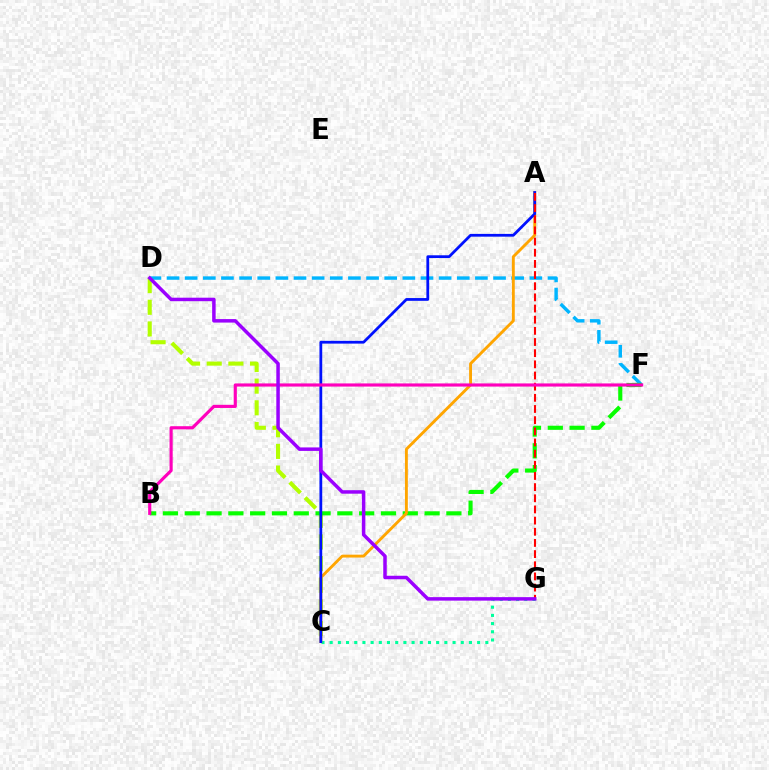{('D', 'F'): [{'color': '#00b5ff', 'line_style': 'dashed', 'thickness': 2.46}], ('C', 'D'): [{'color': '#b3ff00', 'line_style': 'dashed', 'thickness': 2.94}], ('B', 'F'): [{'color': '#08ff00', 'line_style': 'dashed', 'thickness': 2.96}, {'color': '#ff00bd', 'line_style': 'solid', 'thickness': 2.27}], ('C', 'G'): [{'color': '#00ff9d', 'line_style': 'dotted', 'thickness': 2.23}], ('A', 'C'): [{'color': '#ffa500', 'line_style': 'solid', 'thickness': 2.07}, {'color': '#0010ff', 'line_style': 'solid', 'thickness': 2.0}], ('A', 'G'): [{'color': '#ff0000', 'line_style': 'dashed', 'thickness': 1.52}], ('D', 'G'): [{'color': '#9b00ff', 'line_style': 'solid', 'thickness': 2.51}]}